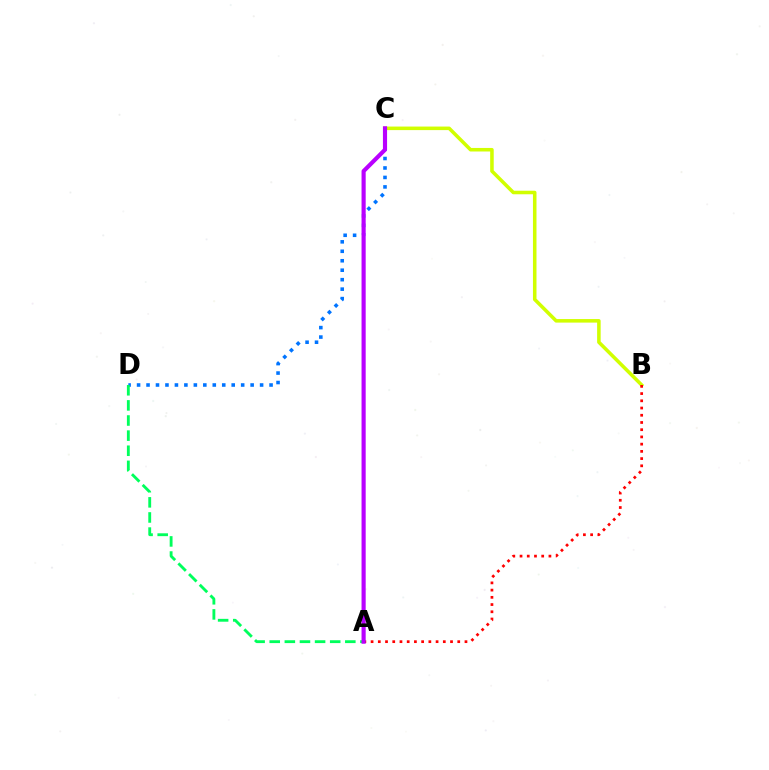{('B', 'C'): [{'color': '#d1ff00', 'line_style': 'solid', 'thickness': 2.55}], ('C', 'D'): [{'color': '#0074ff', 'line_style': 'dotted', 'thickness': 2.57}], ('A', 'D'): [{'color': '#00ff5c', 'line_style': 'dashed', 'thickness': 2.05}], ('A', 'B'): [{'color': '#ff0000', 'line_style': 'dotted', 'thickness': 1.96}], ('A', 'C'): [{'color': '#b900ff', 'line_style': 'solid', 'thickness': 2.98}]}